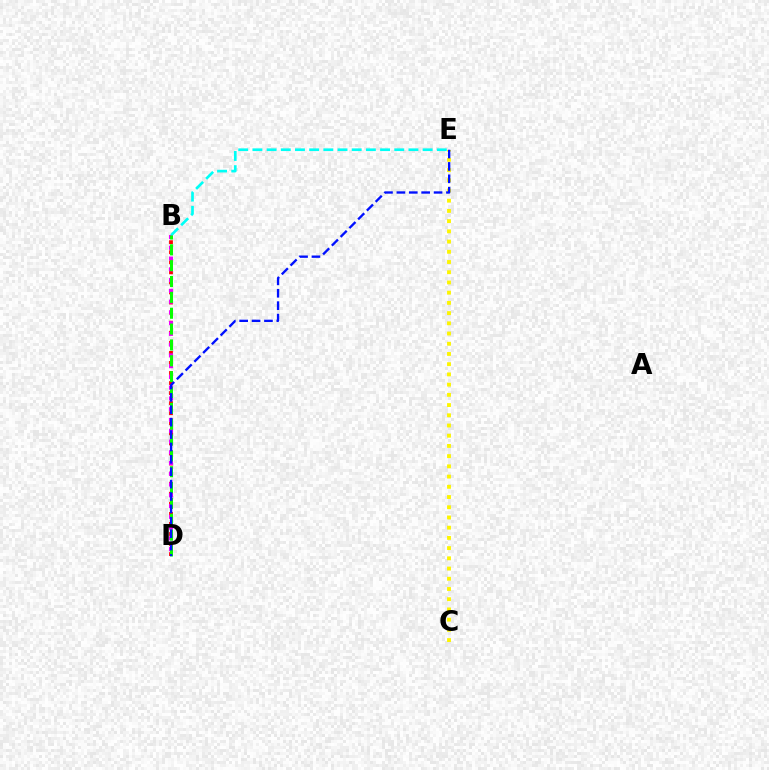{('B', 'D'): [{'color': '#ff0000', 'line_style': 'dotted', 'thickness': 2.73}, {'color': '#ee00ff', 'line_style': 'dotted', 'thickness': 2.92}, {'color': '#08ff00', 'line_style': 'dashed', 'thickness': 2.15}], ('C', 'E'): [{'color': '#fcf500', 'line_style': 'dotted', 'thickness': 2.78}], ('B', 'E'): [{'color': '#00fff6', 'line_style': 'dashed', 'thickness': 1.93}], ('D', 'E'): [{'color': '#0010ff', 'line_style': 'dashed', 'thickness': 1.68}]}